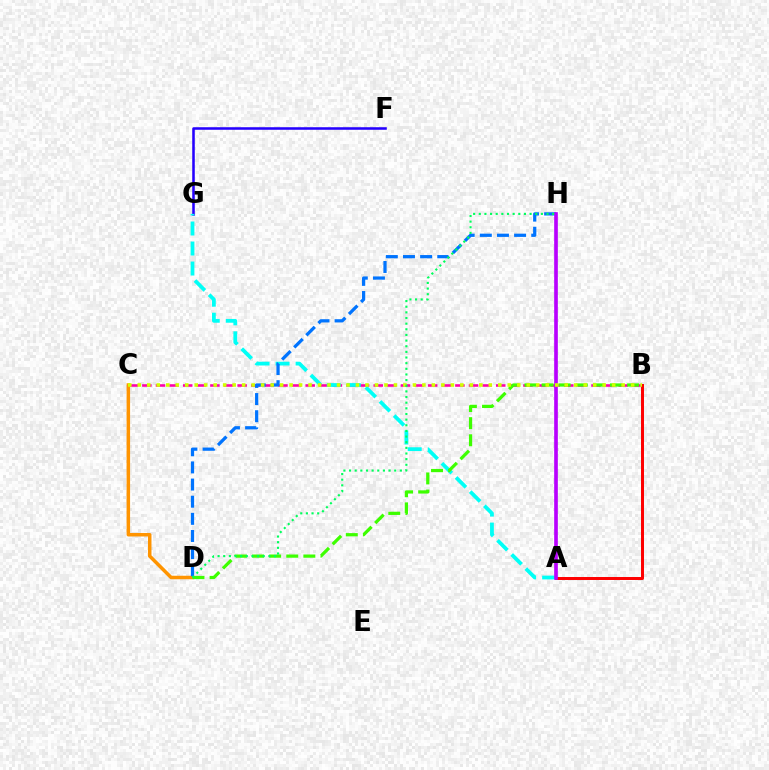{('B', 'C'): [{'color': '#ff00ac', 'line_style': 'dashed', 'thickness': 1.85}, {'color': '#d1ff00', 'line_style': 'dotted', 'thickness': 2.58}], ('A', 'B'): [{'color': '#ff0000', 'line_style': 'solid', 'thickness': 2.15}], ('F', 'G'): [{'color': '#2500ff', 'line_style': 'solid', 'thickness': 1.83}], ('A', 'G'): [{'color': '#00fff6', 'line_style': 'dashed', 'thickness': 2.72}], ('C', 'D'): [{'color': '#ff9400', 'line_style': 'solid', 'thickness': 2.52}], ('D', 'H'): [{'color': '#0074ff', 'line_style': 'dashed', 'thickness': 2.33}, {'color': '#00ff5c', 'line_style': 'dotted', 'thickness': 1.53}], ('B', 'D'): [{'color': '#3dff00', 'line_style': 'dashed', 'thickness': 2.32}], ('A', 'H'): [{'color': '#b900ff', 'line_style': 'solid', 'thickness': 2.63}]}